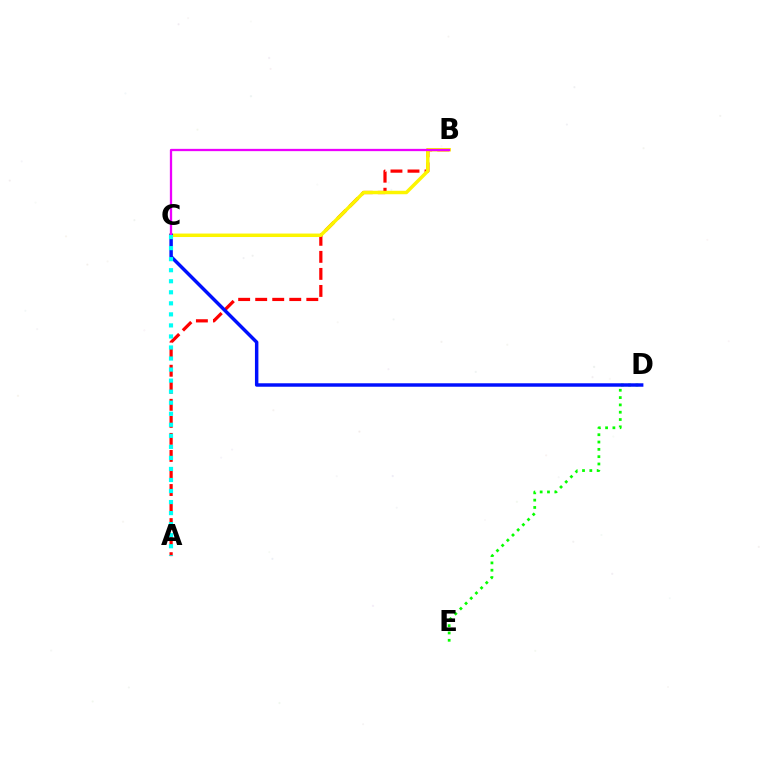{('A', 'B'): [{'color': '#ff0000', 'line_style': 'dashed', 'thickness': 2.31}], ('D', 'E'): [{'color': '#08ff00', 'line_style': 'dotted', 'thickness': 1.99}], ('B', 'C'): [{'color': '#fcf500', 'line_style': 'solid', 'thickness': 2.49}, {'color': '#ee00ff', 'line_style': 'solid', 'thickness': 1.65}], ('C', 'D'): [{'color': '#0010ff', 'line_style': 'solid', 'thickness': 2.49}], ('A', 'C'): [{'color': '#00fff6', 'line_style': 'dotted', 'thickness': 3.0}]}